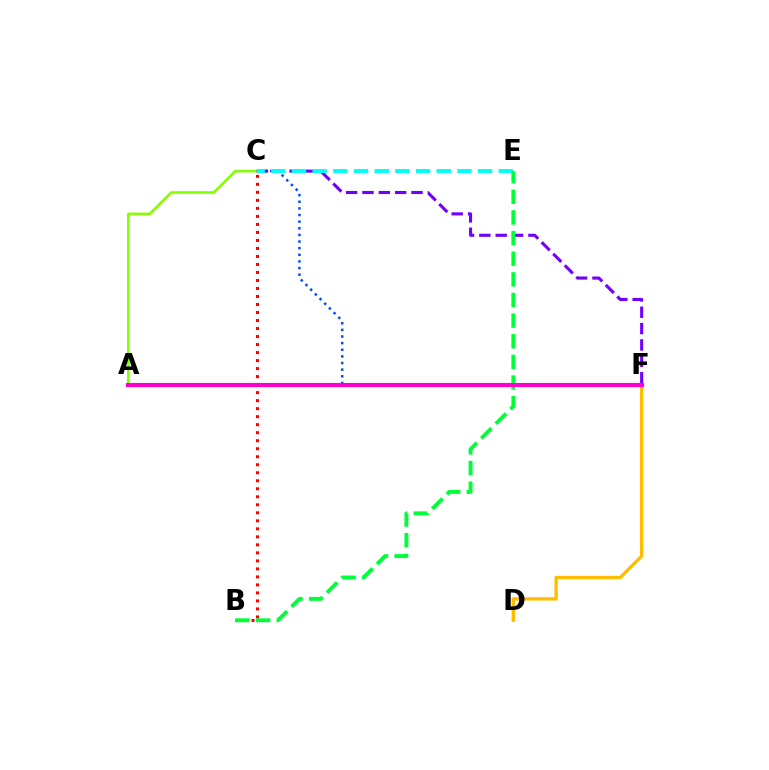{('C', 'F'): [{'color': '#7200ff', 'line_style': 'dashed', 'thickness': 2.22}, {'color': '#004bff', 'line_style': 'dotted', 'thickness': 1.8}], ('D', 'F'): [{'color': '#ffbd00', 'line_style': 'solid', 'thickness': 2.43}], ('B', 'C'): [{'color': '#ff0000', 'line_style': 'dotted', 'thickness': 2.18}], ('A', 'C'): [{'color': '#84ff00', 'line_style': 'solid', 'thickness': 1.88}], ('C', 'E'): [{'color': '#00fff6', 'line_style': 'dashed', 'thickness': 2.81}], ('B', 'E'): [{'color': '#00ff39', 'line_style': 'dashed', 'thickness': 2.8}], ('A', 'F'): [{'color': '#ff00cf', 'line_style': 'solid', 'thickness': 2.97}]}